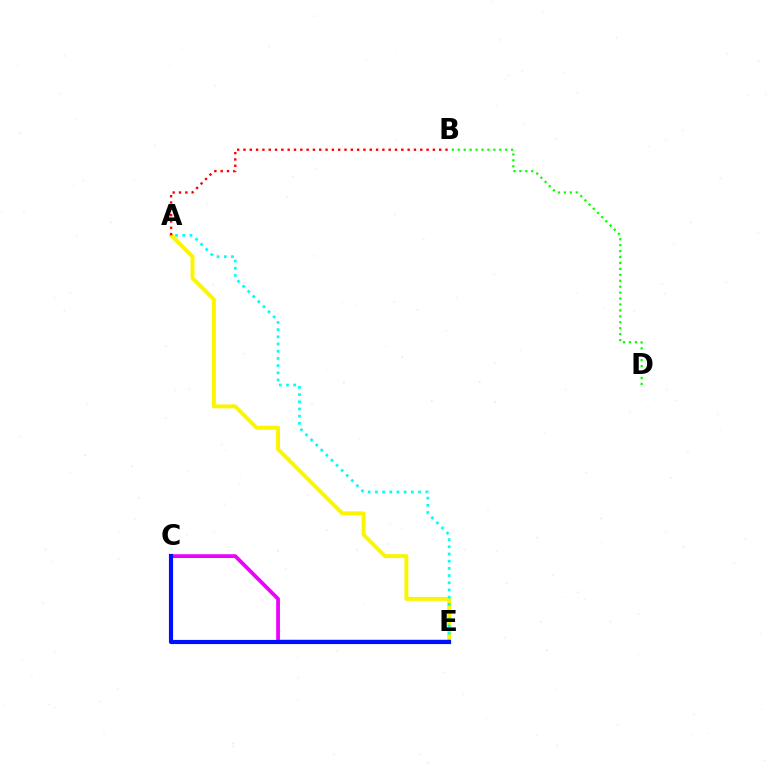{('B', 'D'): [{'color': '#08ff00', 'line_style': 'dotted', 'thickness': 1.61}], ('C', 'E'): [{'color': '#ee00ff', 'line_style': 'solid', 'thickness': 2.71}, {'color': '#0010ff', 'line_style': 'solid', 'thickness': 3.0}], ('A', 'E'): [{'color': '#fcf500', 'line_style': 'solid', 'thickness': 2.83}, {'color': '#00fff6', 'line_style': 'dotted', 'thickness': 1.95}], ('A', 'B'): [{'color': '#ff0000', 'line_style': 'dotted', 'thickness': 1.72}]}